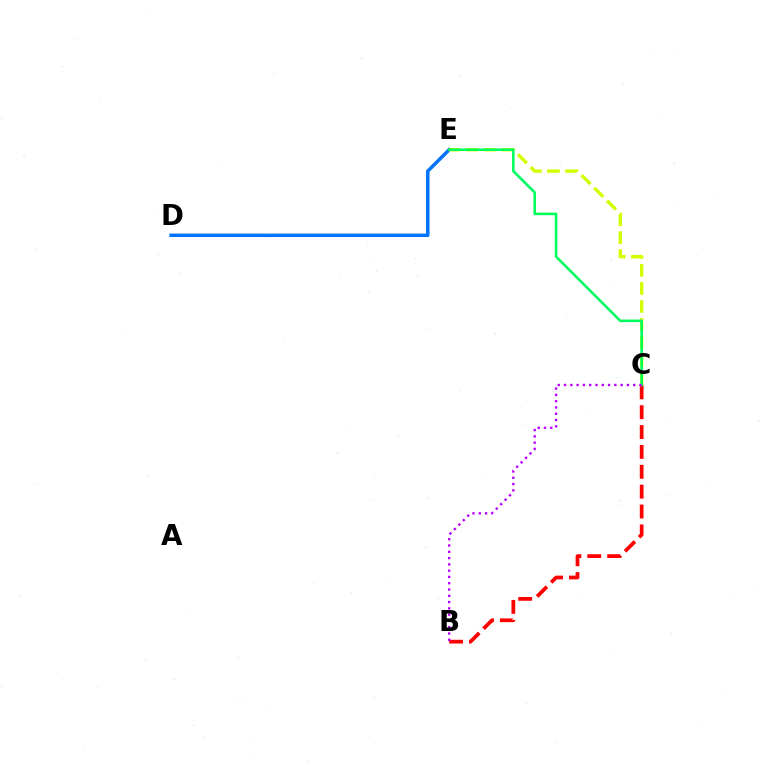{('B', 'C'): [{'color': '#ff0000', 'line_style': 'dashed', 'thickness': 2.7}, {'color': '#b900ff', 'line_style': 'dotted', 'thickness': 1.71}], ('D', 'E'): [{'color': '#0074ff', 'line_style': 'solid', 'thickness': 2.49}], ('C', 'E'): [{'color': '#d1ff00', 'line_style': 'dashed', 'thickness': 2.45}, {'color': '#00ff5c', 'line_style': 'solid', 'thickness': 1.85}]}